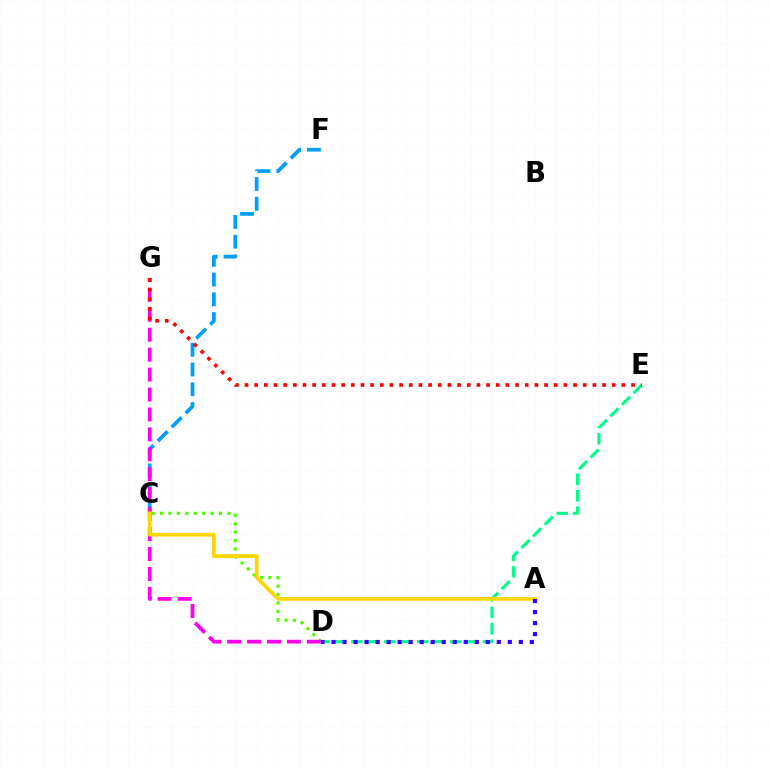{('C', 'F'): [{'color': '#009eff', 'line_style': 'dashed', 'thickness': 2.68}], ('C', 'D'): [{'color': '#4fff00', 'line_style': 'dotted', 'thickness': 2.29}], ('D', 'G'): [{'color': '#ff00ed', 'line_style': 'dashed', 'thickness': 2.71}], ('D', 'E'): [{'color': '#00ff86', 'line_style': 'dashed', 'thickness': 2.23}], ('A', 'C'): [{'color': '#ffd500', 'line_style': 'solid', 'thickness': 2.69}], ('A', 'D'): [{'color': '#3700ff', 'line_style': 'dotted', 'thickness': 2.99}], ('E', 'G'): [{'color': '#ff0000', 'line_style': 'dotted', 'thickness': 2.63}]}